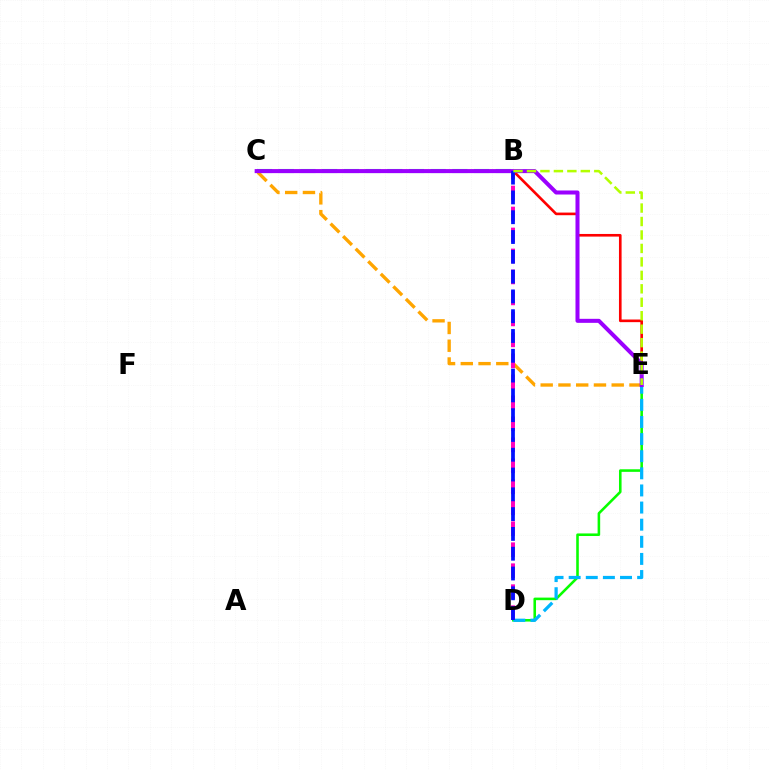{('B', 'C'): [{'color': '#00ff9d', 'line_style': 'dashed', 'thickness': 2.95}], ('C', 'E'): [{'color': '#ffa500', 'line_style': 'dashed', 'thickness': 2.41}, {'color': '#ff0000', 'line_style': 'solid', 'thickness': 1.9}, {'color': '#9b00ff', 'line_style': 'solid', 'thickness': 2.9}], ('D', 'E'): [{'color': '#08ff00', 'line_style': 'solid', 'thickness': 1.85}, {'color': '#00b5ff', 'line_style': 'dashed', 'thickness': 2.33}], ('B', 'D'): [{'color': '#ff00bd', 'line_style': 'dashed', 'thickness': 2.85}, {'color': '#0010ff', 'line_style': 'dashed', 'thickness': 2.69}], ('B', 'E'): [{'color': '#b3ff00', 'line_style': 'dashed', 'thickness': 1.83}]}